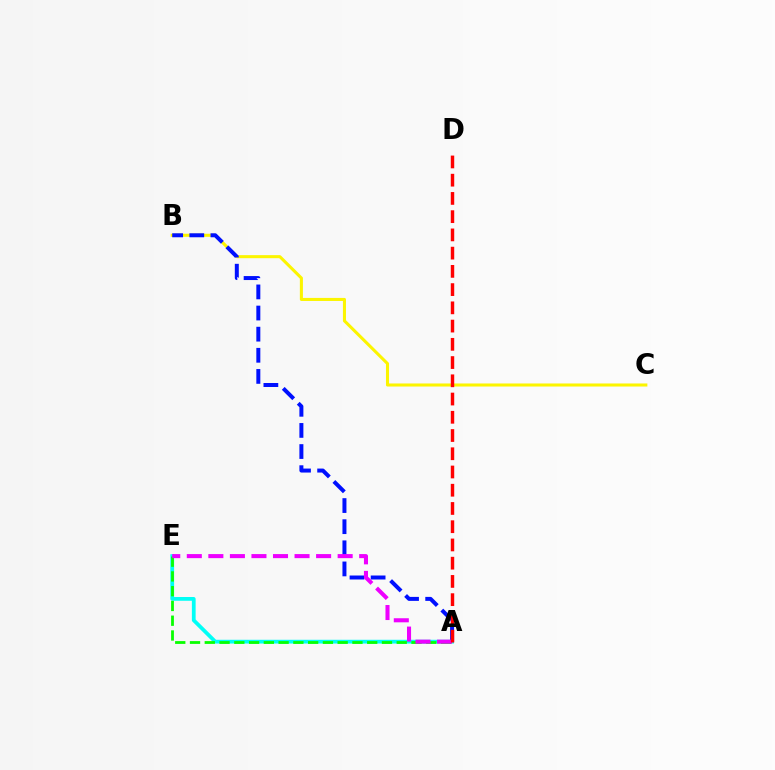{('B', 'C'): [{'color': '#fcf500', 'line_style': 'solid', 'thickness': 2.2}], ('A', 'E'): [{'color': '#00fff6', 'line_style': 'solid', 'thickness': 2.71}, {'color': '#08ff00', 'line_style': 'dashed', 'thickness': 2.01}, {'color': '#ee00ff', 'line_style': 'dashed', 'thickness': 2.93}], ('A', 'B'): [{'color': '#0010ff', 'line_style': 'dashed', 'thickness': 2.87}], ('A', 'D'): [{'color': '#ff0000', 'line_style': 'dashed', 'thickness': 2.48}]}